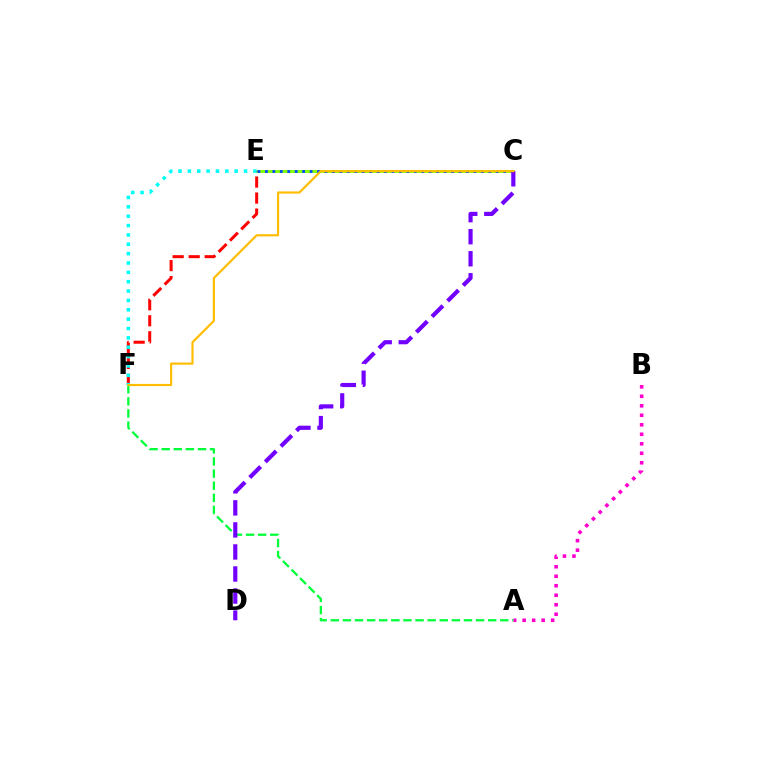{('C', 'E'): [{'color': '#84ff00', 'line_style': 'solid', 'thickness': 2.09}, {'color': '#004bff', 'line_style': 'dotted', 'thickness': 2.02}], ('A', 'B'): [{'color': '#ff00cf', 'line_style': 'dotted', 'thickness': 2.58}], ('E', 'F'): [{'color': '#ff0000', 'line_style': 'dashed', 'thickness': 2.17}, {'color': '#00fff6', 'line_style': 'dotted', 'thickness': 2.54}], ('A', 'F'): [{'color': '#00ff39', 'line_style': 'dashed', 'thickness': 1.64}], ('C', 'D'): [{'color': '#7200ff', 'line_style': 'dashed', 'thickness': 2.99}], ('C', 'F'): [{'color': '#ffbd00', 'line_style': 'solid', 'thickness': 1.57}]}